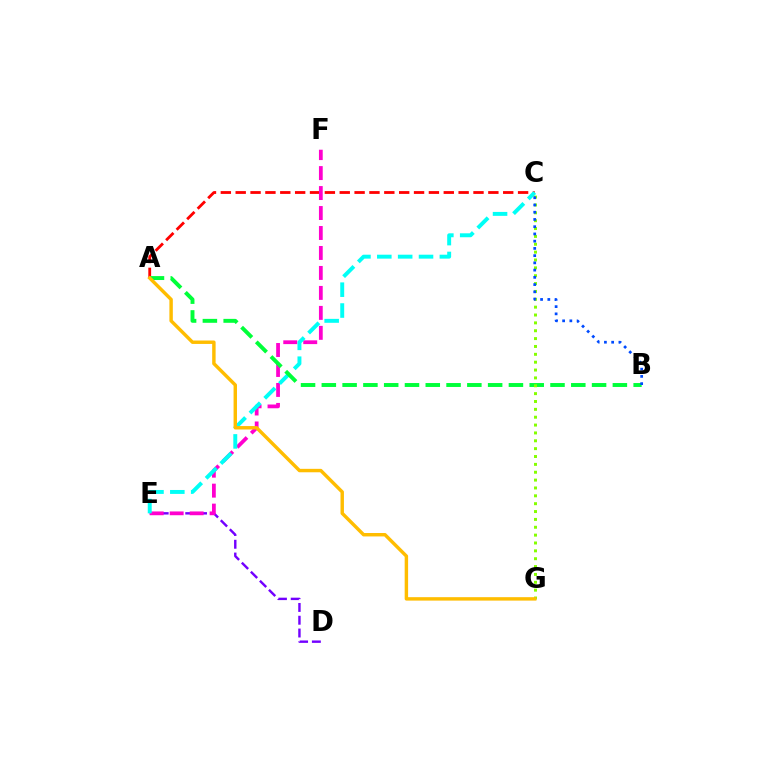{('D', 'E'): [{'color': '#7200ff', 'line_style': 'dashed', 'thickness': 1.74}], ('A', 'C'): [{'color': '#ff0000', 'line_style': 'dashed', 'thickness': 2.02}], ('E', 'F'): [{'color': '#ff00cf', 'line_style': 'dashed', 'thickness': 2.71}], ('C', 'E'): [{'color': '#00fff6', 'line_style': 'dashed', 'thickness': 2.83}], ('A', 'B'): [{'color': '#00ff39', 'line_style': 'dashed', 'thickness': 2.82}], ('C', 'G'): [{'color': '#84ff00', 'line_style': 'dotted', 'thickness': 2.14}], ('B', 'C'): [{'color': '#004bff', 'line_style': 'dotted', 'thickness': 1.97}], ('A', 'G'): [{'color': '#ffbd00', 'line_style': 'solid', 'thickness': 2.47}]}